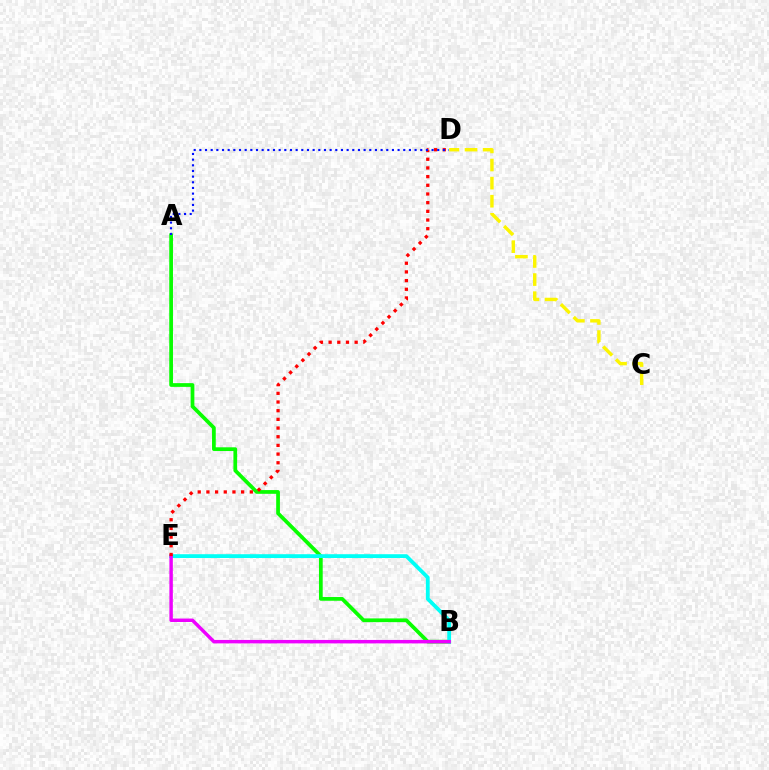{('A', 'B'): [{'color': '#08ff00', 'line_style': 'solid', 'thickness': 2.69}], ('B', 'E'): [{'color': '#00fff6', 'line_style': 'solid', 'thickness': 2.74}, {'color': '#ee00ff', 'line_style': 'solid', 'thickness': 2.49}], ('C', 'D'): [{'color': '#fcf500', 'line_style': 'dashed', 'thickness': 2.46}], ('D', 'E'): [{'color': '#ff0000', 'line_style': 'dotted', 'thickness': 2.36}], ('A', 'D'): [{'color': '#0010ff', 'line_style': 'dotted', 'thickness': 1.54}]}